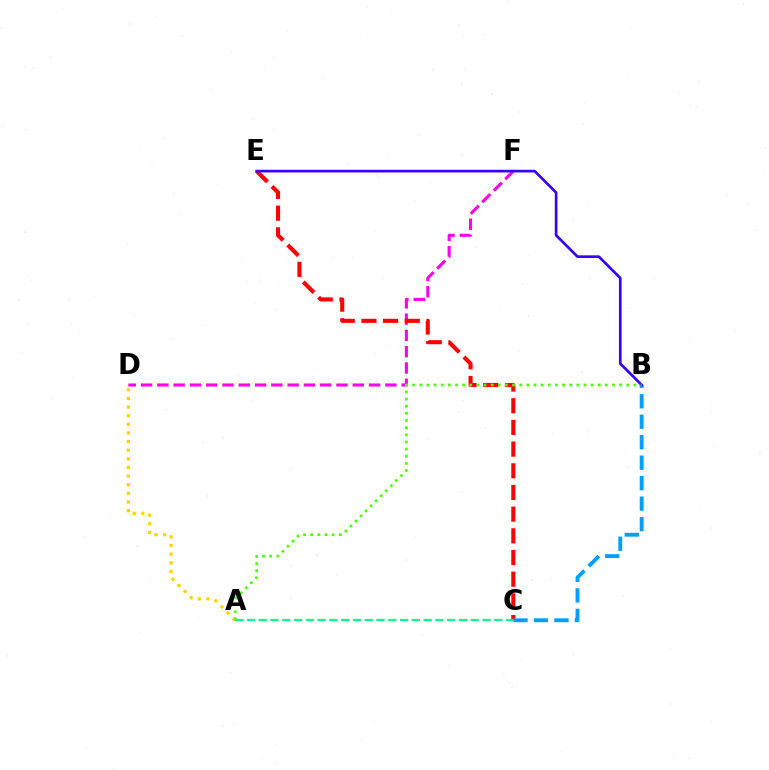{('A', 'D'): [{'color': '#ffd500', 'line_style': 'dotted', 'thickness': 2.35}], ('D', 'F'): [{'color': '#ff00ed', 'line_style': 'dashed', 'thickness': 2.21}], ('C', 'E'): [{'color': '#ff0000', 'line_style': 'dashed', 'thickness': 2.95}], ('B', 'C'): [{'color': '#009eff', 'line_style': 'dashed', 'thickness': 2.78}], ('A', 'C'): [{'color': '#00ff86', 'line_style': 'dashed', 'thickness': 1.6}], ('B', 'E'): [{'color': '#3700ff', 'line_style': 'solid', 'thickness': 1.93}], ('A', 'B'): [{'color': '#4fff00', 'line_style': 'dotted', 'thickness': 1.94}]}